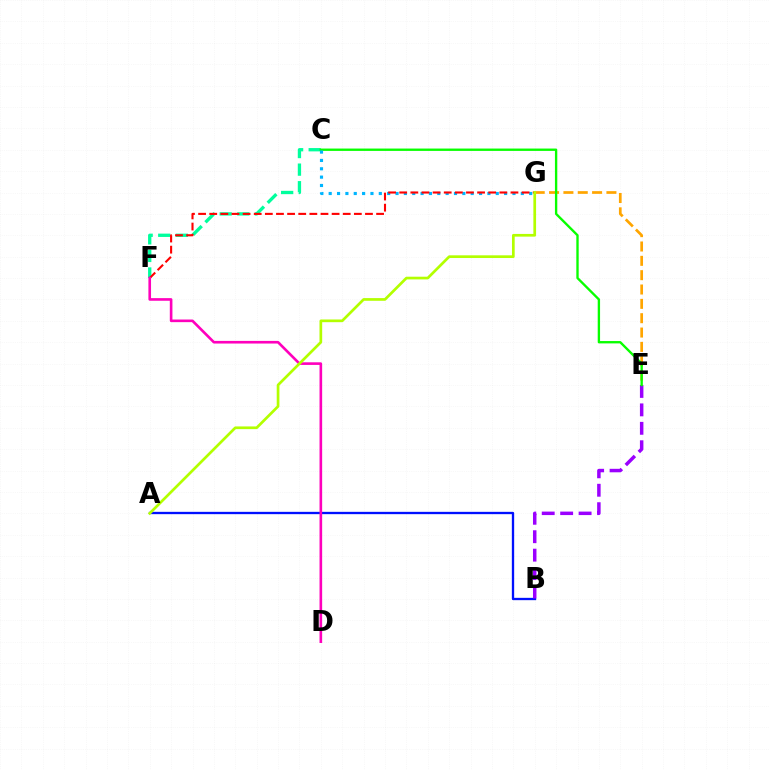{('A', 'B'): [{'color': '#0010ff', 'line_style': 'solid', 'thickness': 1.67}], ('C', 'F'): [{'color': '#00ff9d', 'line_style': 'dashed', 'thickness': 2.39}], ('E', 'G'): [{'color': '#ffa500', 'line_style': 'dashed', 'thickness': 1.95}], ('B', 'E'): [{'color': '#9b00ff', 'line_style': 'dashed', 'thickness': 2.5}], ('C', 'E'): [{'color': '#08ff00', 'line_style': 'solid', 'thickness': 1.69}], ('C', 'G'): [{'color': '#00b5ff', 'line_style': 'dotted', 'thickness': 2.27}], ('F', 'G'): [{'color': '#ff0000', 'line_style': 'dashed', 'thickness': 1.51}], ('D', 'F'): [{'color': '#ff00bd', 'line_style': 'solid', 'thickness': 1.89}], ('A', 'G'): [{'color': '#b3ff00', 'line_style': 'solid', 'thickness': 1.94}]}